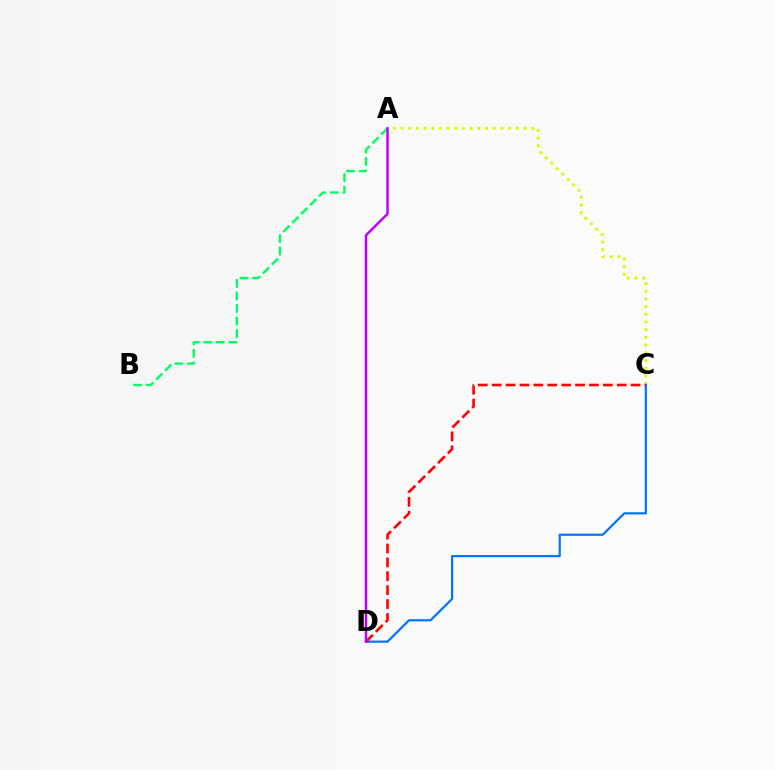{('A', 'C'): [{'color': '#d1ff00', 'line_style': 'dotted', 'thickness': 2.09}], ('A', 'B'): [{'color': '#00ff5c', 'line_style': 'dashed', 'thickness': 1.71}], ('C', 'D'): [{'color': '#0074ff', 'line_style': 'solid', 'thickness': 1.58}, {'color': '#ff0000', 'line_style': 'dashed', 'thickness': 1.89}], ('A', 'D'): [{'color': '#b900ff', 'line_style': 'solid', 'thickness': 1.76}]}